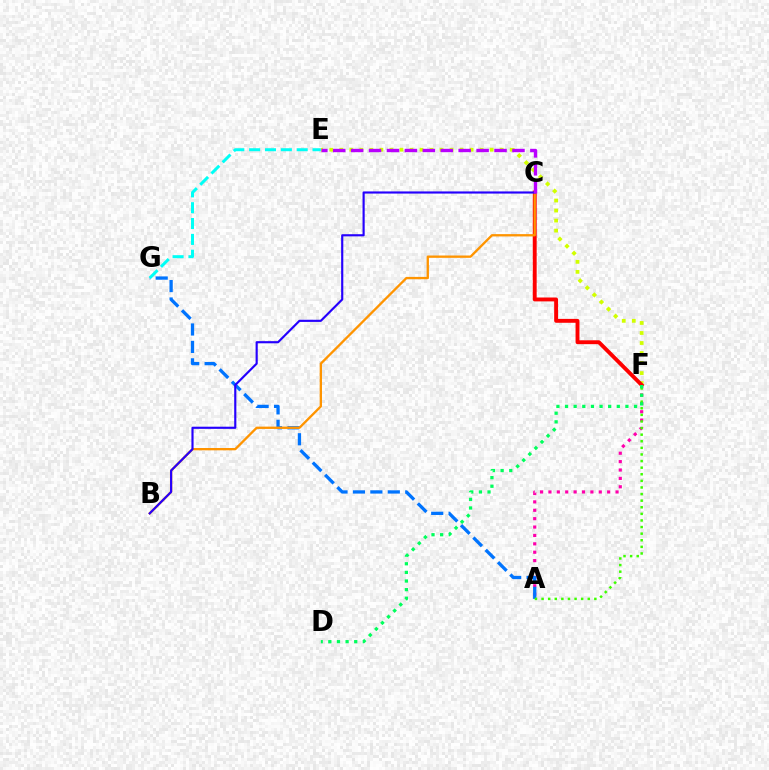{('A', 'F'): [{'color': '#ff00ac', 'line_style': 'dotted', 'thickness': 2.28}, {'color': '#3dff00', 'line_style': 'dotted', 'thickness': 1.79}], ('E', 'F'): [{'color': '#d1ff00', 'line_style': 'dotted', 'thickness': 2.72}], ('A', 'G'): [{'color': '#0074ff', 'line_style': 'dashed', 'thickness': 2.37}], ('C', 'F'): [{'color': '#ff0000', 'line_style': 'solid', 'thickness': 2.8}], ('B', 'C'): [{'color': '#ff9400', 'line_style': 'solid', 'thickness': 1.67}, {'color': '#2500ff', 'line_style': 'solid', 'thickness': 1.55}], ('C', 'E'): [{'color': '#b900ff', 'line_style': 'dashed', 'thickness': 2.44}], ('E', 'G'): [{'color': '#00fff6', 'line_style': 'dashed', 'thickness': 2.15}], ('D', 'F'): [{'color': '#00ff5c', 'line_style': 'dotted', 'thickness': 2.34}]}